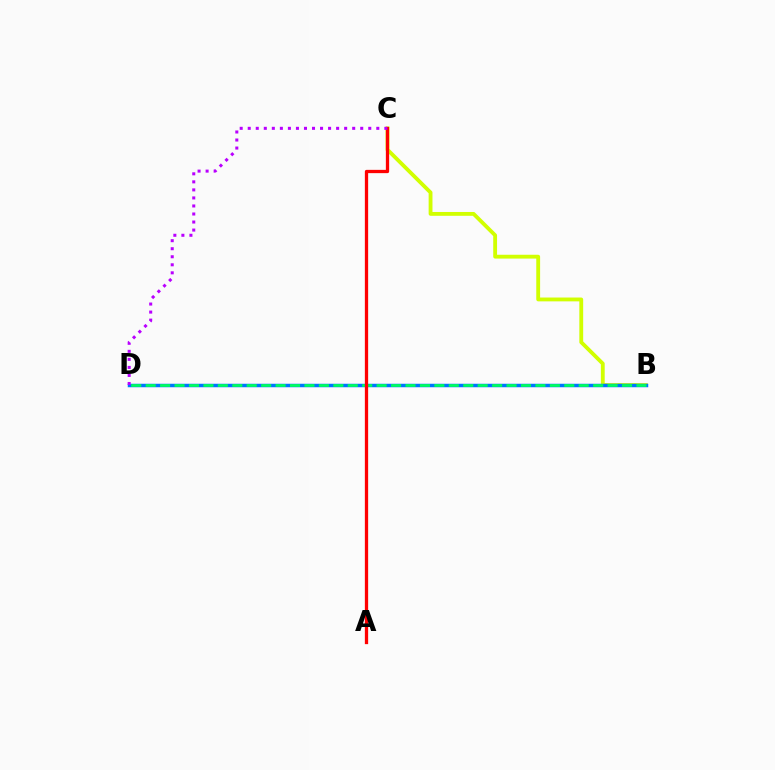{('B', 'C'): [{'color': '#d1ff00', 'line_style': 'solid', 'thickness': 2.76}], ('B', 'D'): [{'color': '#0074ff', 'line_style': 'solid', 'thickness': 2.51}, {'color': '#00ff5c', 'line_style': 'dashed', 'thickness': 1.96}], ('A', 'C'): [{'color': '#ff0000', 'line_style': 'solid', 'thickness': 2.36}], ('C', 'D'): [{'color': '#b900ff', 'line_style': 'dotted', 'thickness': 2.18}]}